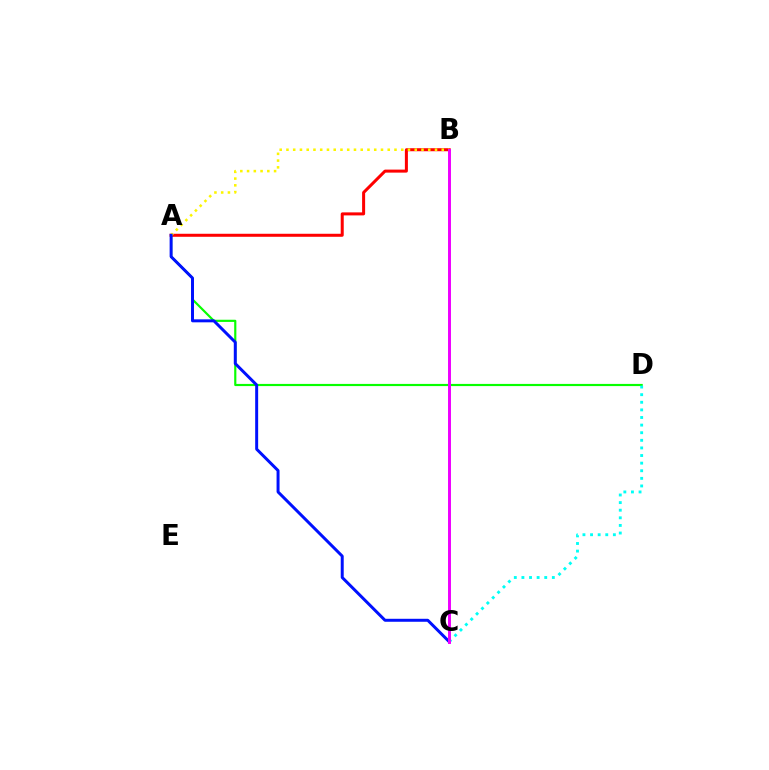{('A', 'D'): [{'color': '#08ff00', 'line_style': 'solid', 'thickness': 1.56}], ('A', 'B'): [{'color': '#ff0000', 'line_style': 'solid', 'thickness': 2.17}, {'color': '#fcf500', 'line_style': 'dotted', 'thickness': 1.83}], ('A', 'C'): [{'color': '#0010ff', 'line_style': 'solid', 'thickness': 2.14}], ('C', 'D'): [{'color': '#00fff6', 'line_style': 'dotted', 'thickness': 2.07}], ('B', 'C'): [{'color': '#ee00ff', 'line_style': 'solid', 'thickness': 2.12}]}